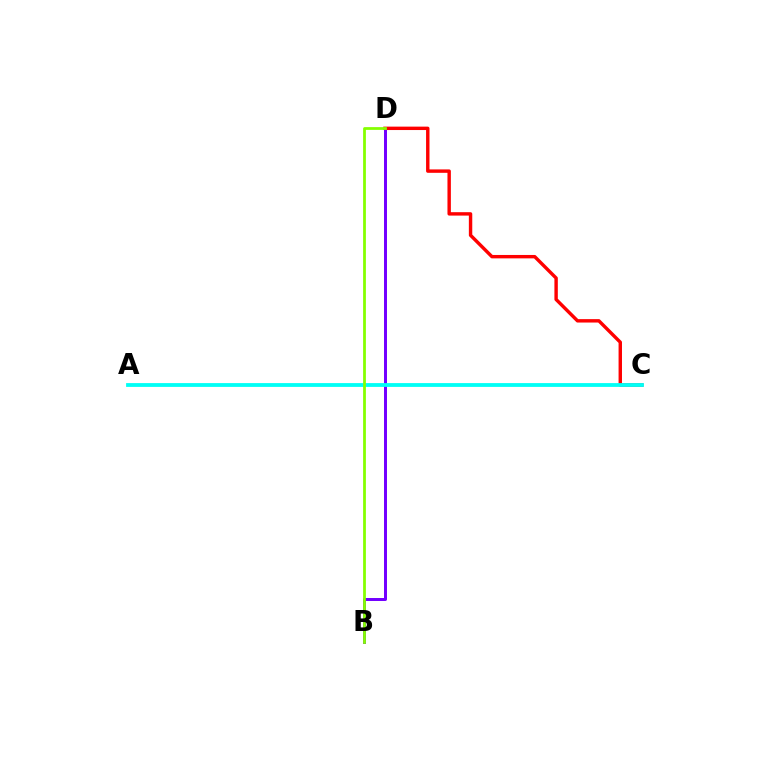{('B', 'D'): [{'color': '#7200ff', 'line_style': 'solid', 'thickness': 2.15}, {'color': '#84ff00', 'line_style': 'solid', 'thickness': 1.99}], ('C', 'D'): [{'color': '#ff0000', 'line_style': 'solid', 'thickness': 2.46}], ('A', 'C'): [{'color': '#00fff6', 'line_style': 'solid', 'thickness': 2.74}]}